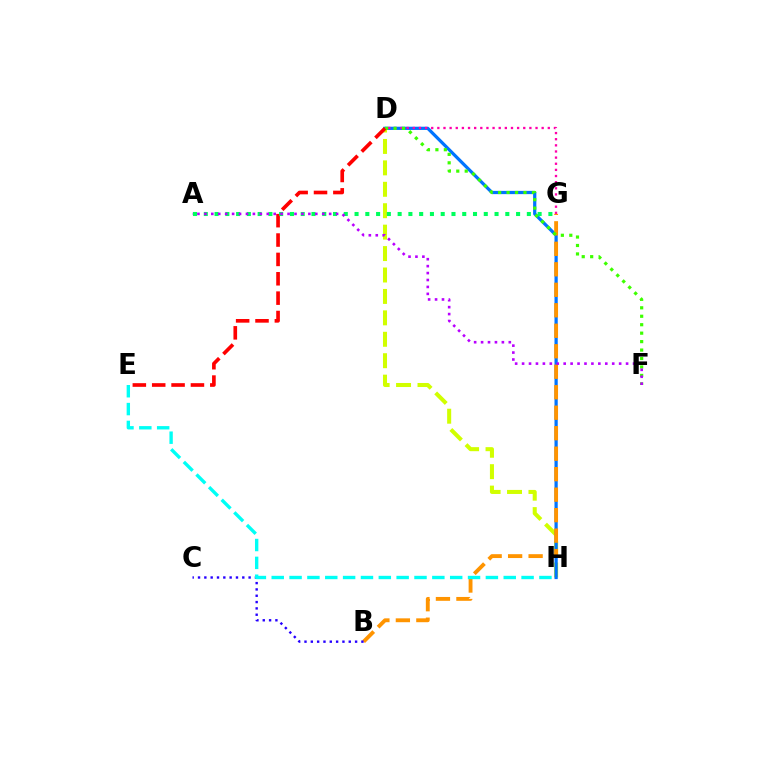{('D', 'H'): [{'color': '#d1ff00', 'line_style': 'dashed', 'thickness': 2.91}, {'color': '#0074ff', 'line_style': 'solid', 'thickness': 2.33}], ('D', 'G'): [{'color': '#ff00ac', 'line_style': 'dotted', 'thickness': 1.67}], ('B', 'G'): [{'color': '#ff9400', 'line_style': 'dashed', 'thickness': 2.78}], ('B', 'C'): [{'color': '#2500ff', 'line_style': 'dotted', 'thickness': 1.72}], ('D', 'F'): [{'color': '#3dff00', 'line_style': 'dotted', 'thickness': 2.3}], ('D', 'E'): [{'color': '#ff0000', 'line_style': 'dashed', 'thickness': 2.63}], ('E', 'H'): [{'color': '#00fff6', 'line_style': 'dashed', 'thickness': 2.42}], ('A', 'G'): [{'color': '#00ff5c', 'line_style': 'dotted', 'thickness': 2.93}], ('A', 'F'): [{'color': '#b900ff', 'line_style': 'dotted', 'thickness': 1.88}]}